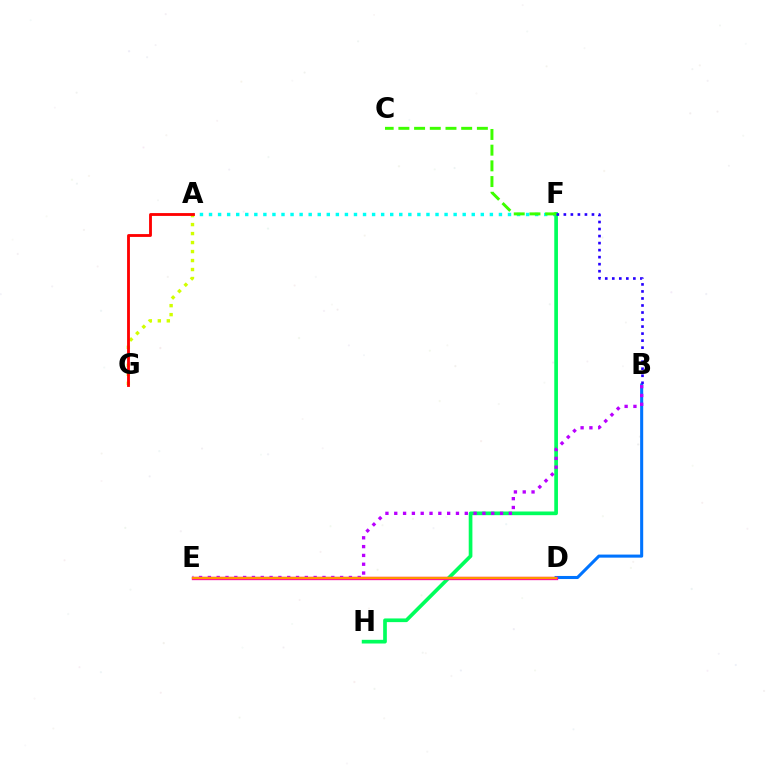{('A', 'F'): [{'color': '#00fff6', 'line_style': 'dotted', 'thickness': 2.46}], ('A', 'G'): [{'color': '#d1ff00', 'line_style': 'dotted', 'thickness': 2.44}, {'color': '#ff0000', 'line_style': 'solid', 'thickness': 2.04}], ('B', 'D'): [{'color': '#0074ff', 'line_style': 'solid', 'thickness': 2.21}], ('F', 'H'): [{'color': '#00ff5c', 'line_style': 'solid', 'thickness': 2.65}], ('B', 'E'): [{'color': '#b900ff', 'line_style': 'dotted', 'thickness': 2.4}], ('D', 'E'): [{'color': '#ff00ac', 'line_style': 'solid', 'thickness': 2.38}, {'color': '#ff9400', 'line_style': 'solid', 'thickness': 1.68}], ('B', 'F'): [{'color': '#2500ff', 'line_style': 'dotted', 'thickness': 1.91}], ('C', 'F'): [{'color': '#3dff00', 'line_style': 'dashed', 'thickness': 2.13}]}